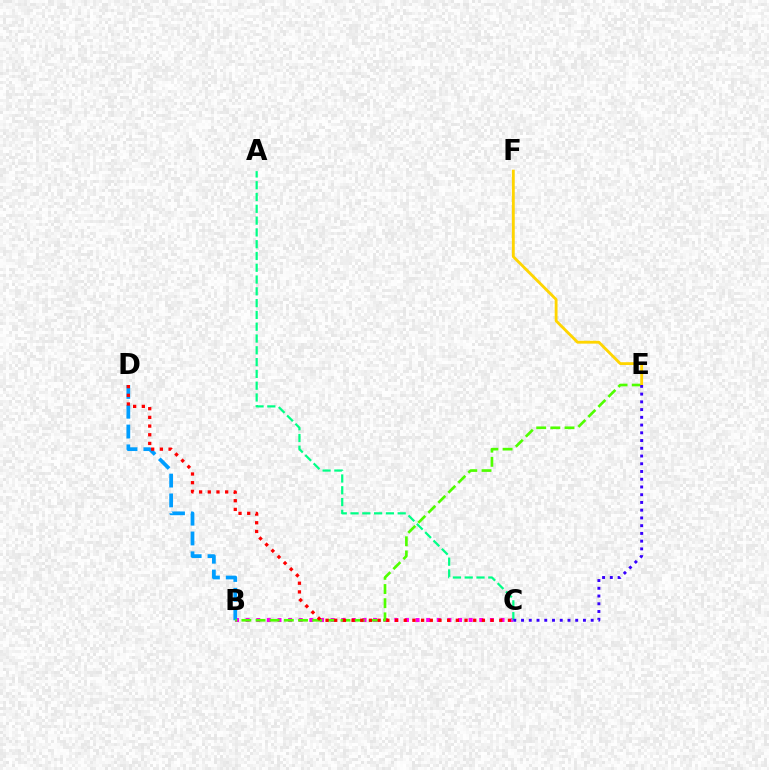{('B', 'C'): [{'color': '#ff00ed', 'line_style': 'dotted', 'thickness': 2.89}], ('B', 'D'): [{'color': '#009eff', 'line_style': 'dashed', 'thickness': 2.69}], ('B', 'E'): [{'color': '#4fff00', 'line_style': 'dashed', 'thickness': 1.92}], ('A', 'C'): [{'color': '#00ff86', 'line_style': 'dashed', 'thickness': 1.6}], ('C', 'D'): [{'color': '#ff0000', 'line_style': 'dotted', 'thickness': 2.36}], ('E', 'F'): [{'color': '#ffd500', 'line_style': 'solid', 'thickness': 2.04}], ('C', 'E'): [{'color': '#3700ff', 'line_style': 'dotted', 'thickness': 2.1}]}